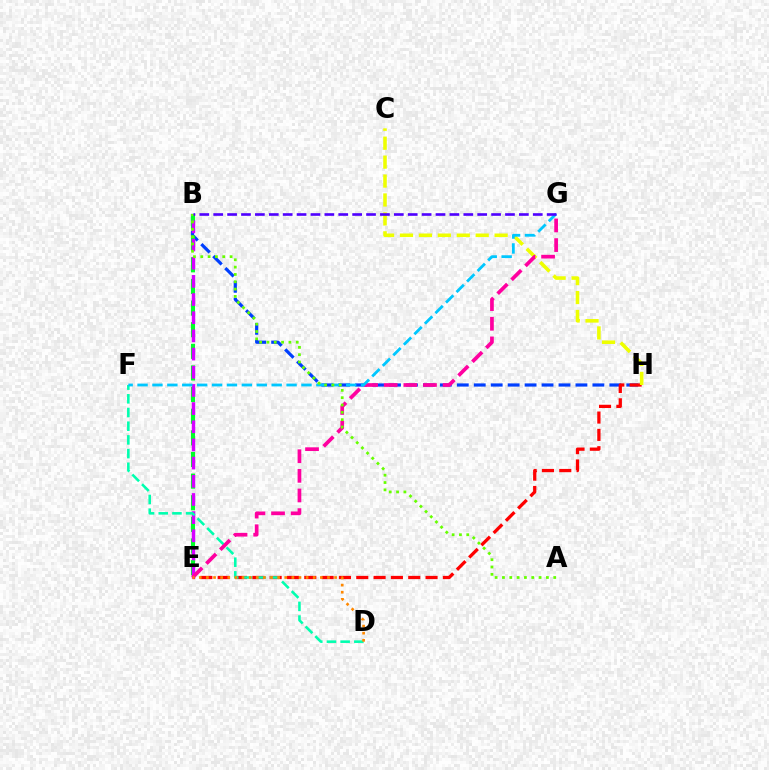{('B', 'H'): [{'color': '#003fff', 'line_style': 'dashed', 'thickness': 2.3}], ('E', 'H'): [{'color': '#ff0000', 'line_style': 'dashed', 'thickness': 2.35}], ('B', 'E'): [{'color': '#00ff27', 'line_style': 'dashed', 'thickness': 2.94}, {'color': '#d600ff', 'line_style': 'dashed', 'thickness': 2.47}], ('C', 'H'): [{'color': '#eeff00', 'line_style': 'dashed', 'thickness': 2.57}], ('D', 'F'): [{'color': '#00ffaf', 'line_style': 'dashed', 'thickness': 1.86}], ('E', 'G'): [{'color': '#ff00a0', 'line_style': 'dashed', 'thickness': 2.67}], ('F', 'G'): [{'color': '#00c7ff', 'line_style': 'dashed', 'thickness': 2.02}], ('A', 'B'): [{'color': '#66ff00', 'line_style': 'dotted', 'thickness': 1.99}], ('D', 'E'): [{'color': '#ff8800', 'line_style': 'dotted', 'thickness': 1.93}], ('B', 'G'): [{'color': '#4f00ff', 'line_style': 'dashed', 'thickness': 1.89}]}